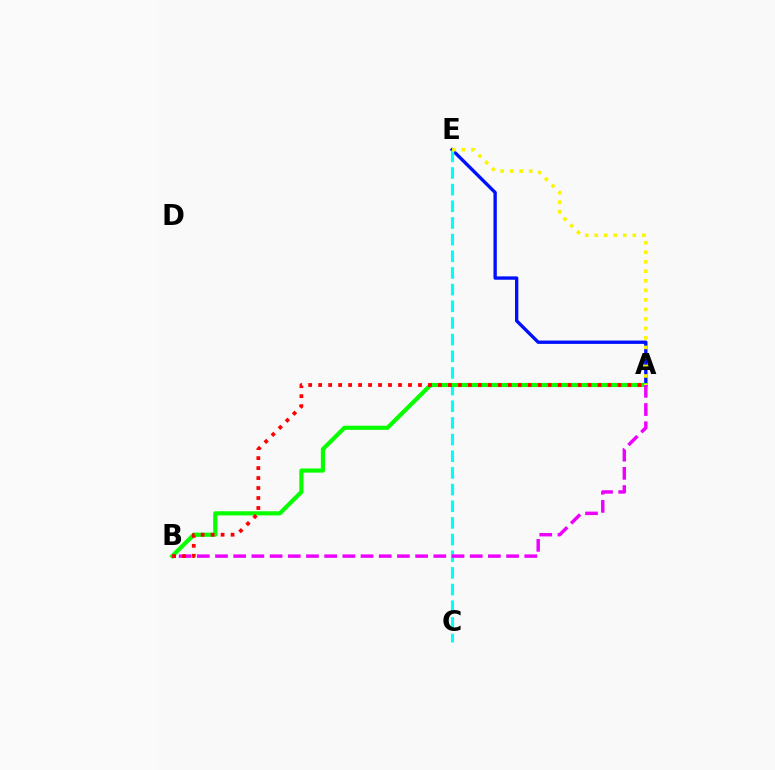{('A', 'E'): [{'color': '#0010ff', 'line_style': 'solid', 'thickness': 2.41}, {'color': '#fcf500', 'line_style': 'dotted', 'thickness': 2.58}], ('C', 'E'): [{'color': '#00fff6', 'line_style': 'dashed', 'thickness': 2.26}], ('A', 'B'): [{'color': '#08ff00', 'line_style': 'solid', 'thickness': 3.0}, {'color': '#ee00ff', 'line_style': 'dashed', 'thickness': 2.47}, {'color': '#ff0000', 'line_style': 'dotted', 'thickness': 2.71}]}